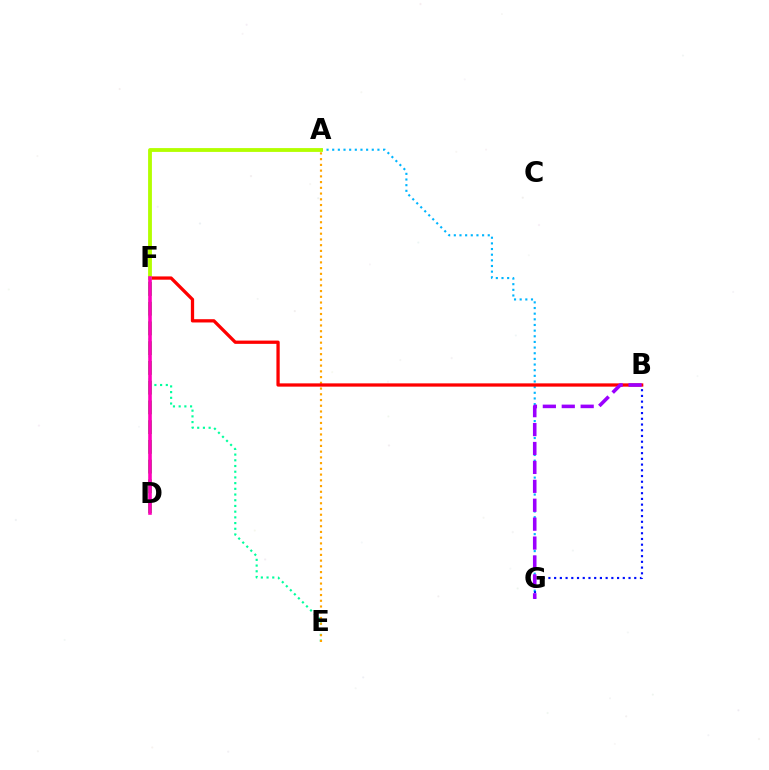{('A', 'G'): [{'color': '#00b5ff', 'line_style': 'dotted', 'thickness': 1.54}], ('B', 'G'): [{'color': '#0010ff', 'line_style': 'dotted', 'thickness': 1.55}, {'color': '#9b00ff', 'line_style': 'dashed', 'thickness': 2.57}], ('E', 'F'): [{'color': '#00ff9d', 'line_style': 'dotted', 'thickness': 1.55}], ('D', 'F'): [{'color': '#08ff00', 'line_style': 'dashed', 'thickness': 2.68}, {'color': '#ff00bd', 'line_style': 'solid', 'thickness': 2.59}], ('A', 'E'): [{'color': '#ffa500', 'line_style': 'dotted', 'thickness': 1.56}], ('B', 'F'): [{'color': '#ff0000', 'line_style': 'solid', 'thickness': 2.36}], ('A', 'F'): [{'color': '#b3ff00', 'line_style': 'solid', 'thickness': 2.76}]}